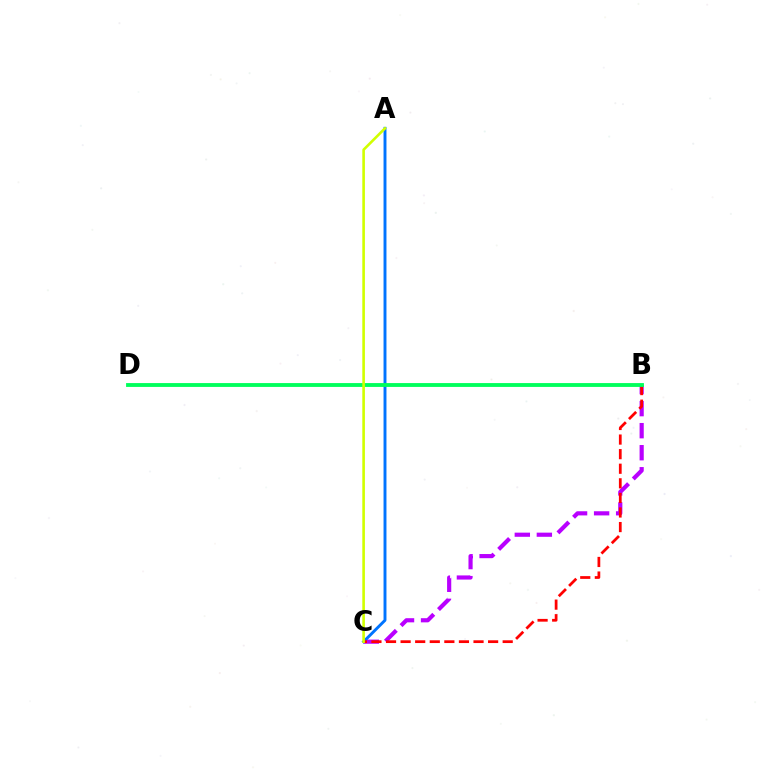{('B', 'C'): [{'color': '#b900ff', 'line_style': 'dashed', 'thickness': 2.99}, {'color': '#ff0000', 'line_style': 'dashed', 'thickness': 1.98}], ('A', 'C'): [{'color': '#0074ff', 'line_style': 'solid', 'thickness': 2.1}, {'color': '#d1ff00', 'line_style': 'solid', 'thickness': 1.88}], ('B', 'D'): [{'color': '#00ff5c', 'line_style': 'solid', 'thickness': 2.77}]}